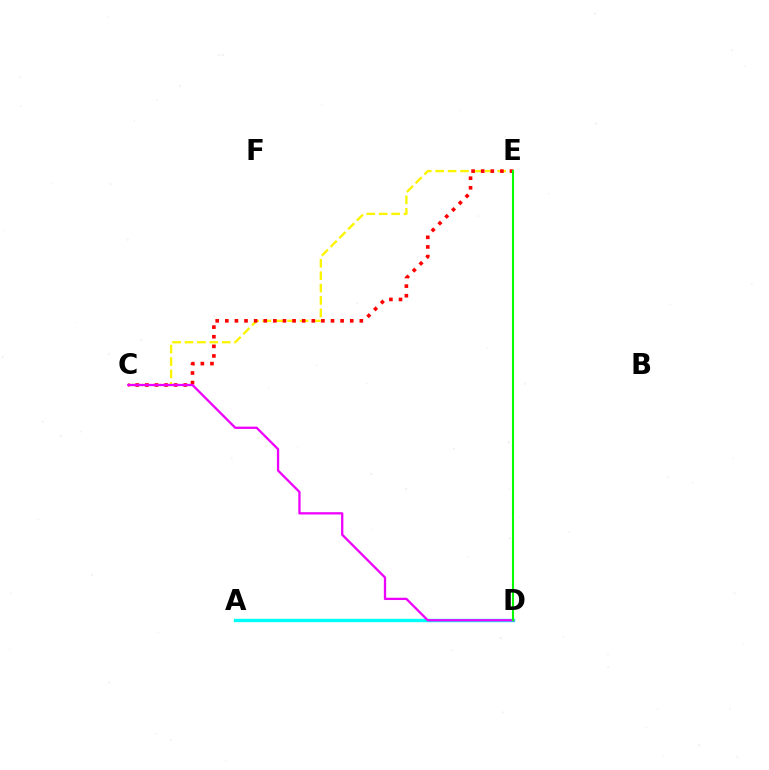{('C', 'E'): [{'color': '#fcf500', 'line_style': 'dashed', 'thickness': 1.68}, {'color': '#ff0000', 'line_style': 'dotted', 'thickness': 2.61}], ('A', 'D'): [{'color': '#0010ff', 'line_style': 'dotted', 'thickness': 1.91}, {'color': '#00fff6', 'line_style': 'solid', 'thickness': 2.44}], ('C', 'D'): [{'color': '#ee00ff', 'line_style': 'solid', 'thickness': 1.65}], ('D', 'E'): [{'color': '#08ff00', 'line_style': 'solid', 'thickness': 1.51}]}